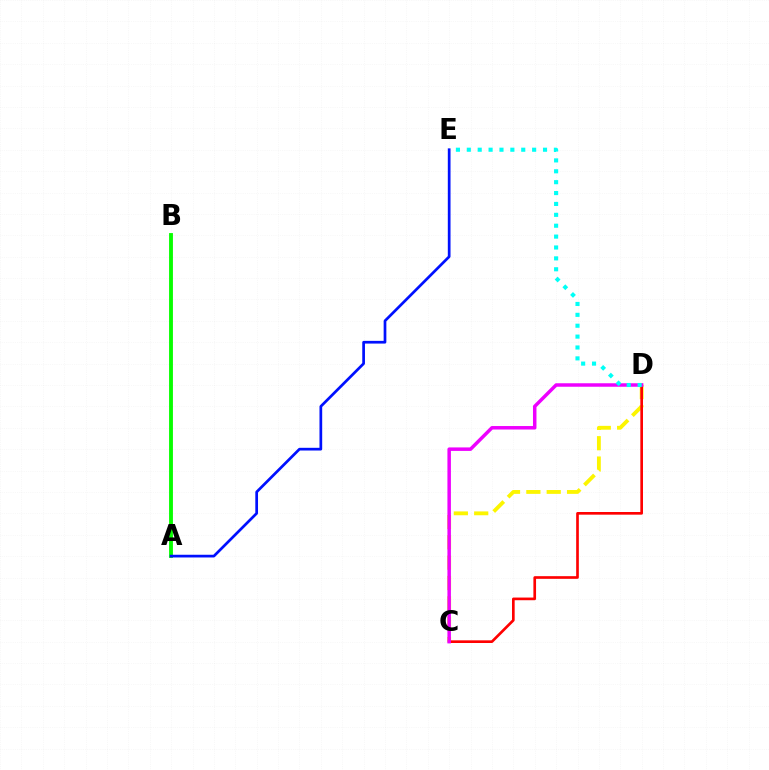{('C', 'D'): [{'color': '#fcf500', 'line_style': 'dashed', 'thickness': 2.76}, {'color': '#ff0000', 'line_style': 'solid', 'thickness': 1.92}, {'color': '#ee00ff', 'line_style': 'solid', 'thickness': 2.51}], ('A', 'B'): [{'color': '#08ff00', 'line_style': 'solid', 'thickness': 2.78}], ('A', 'E'): [{'color': '#0010ff', 'line_style': 'solid', 'thickness': 1.95}], ('D', 'E'): [{'color': '#00fff6', 'line_style': 'dotted', 'thickness': 2.96}]}